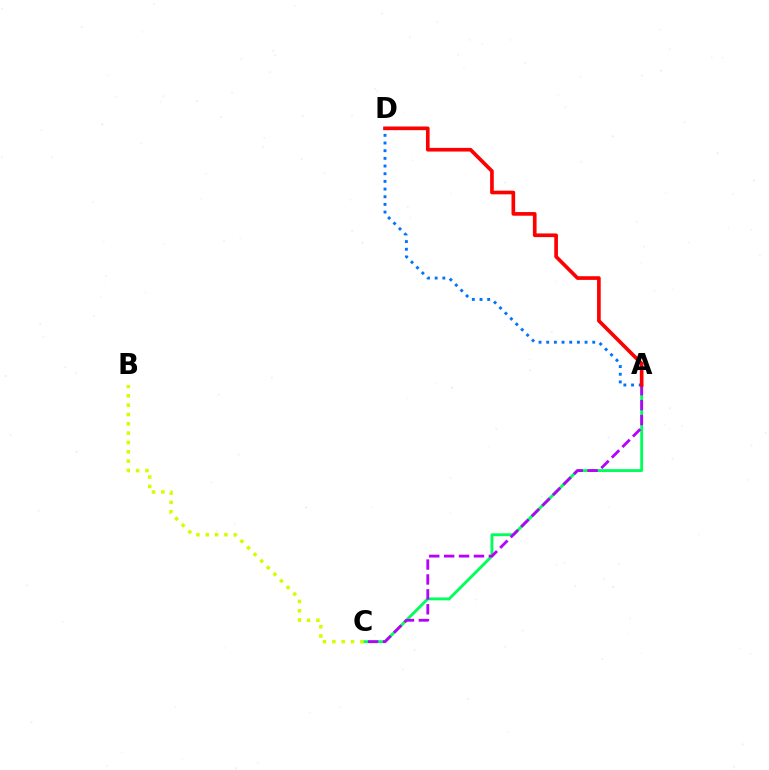{('A', 'C'): [{'color': '#00ff5c', 'line_style': 'solid', 'thickness': 2.06}, {'color': '#b900ff', 'line_style': 'dashed', 'thickness': 2.03}], ('A', 'D'): [{'color': '#0074ff', 'line_style': 'dotted', 'thickness': 2.08}, {'color': '#ff0000', 'line_style': 'solid', 'thickness': 2.64}], ('B', 'C'): [{'color': '#d1ff00', 'line_style': 'dotted', 'thickness': 2.54}]}